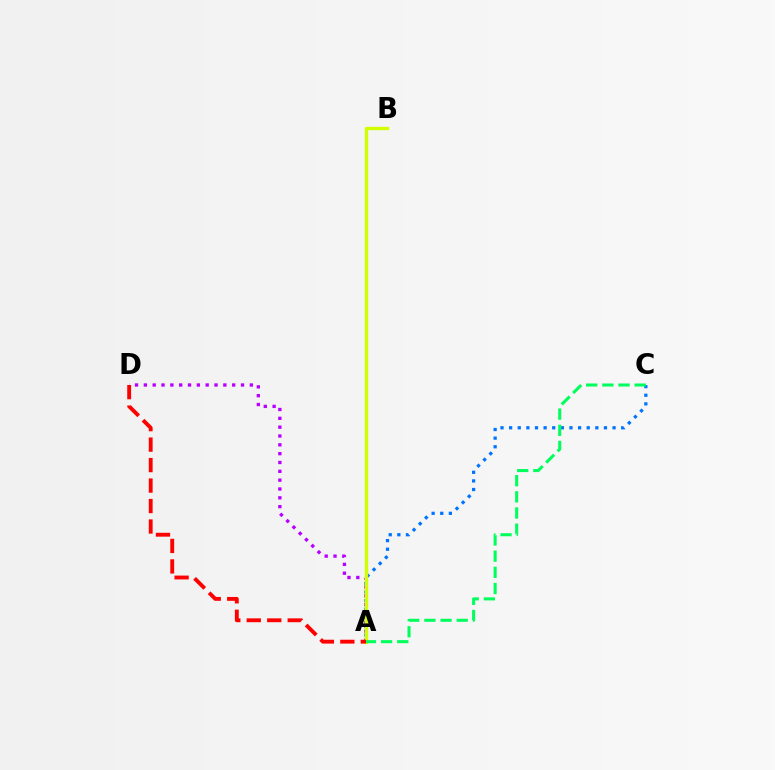{('A', 'D'): [{'color': '#b900ff', 'line_style': 'dotted', 'thickness': 2.4}, {'color': '#ff0000', 'line_style': 'dashed', 'thickness': 2.78}], ('A', 'C'): [{'color': '#0074ff', 'line_style': 'dotted', 'thickness': 2.34}, {'color': '#00ff5c', 'line_style': 'dashed', 'thickness': 2.2}], ('A', 'B'): [{'color': '#d1ff00', 'line_style': 'solid', 'thickness': 2.39}]}